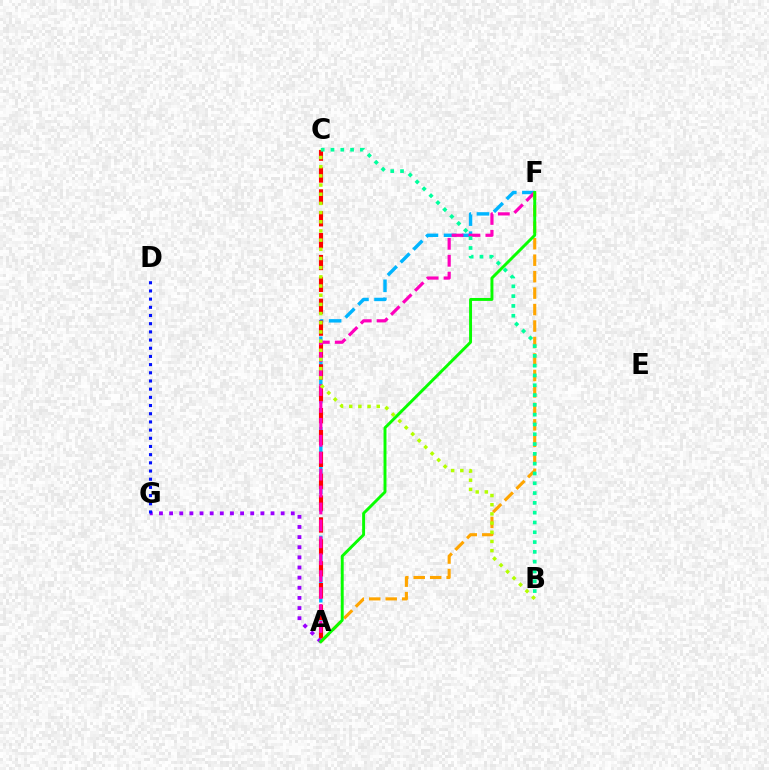{('A', 'F'): [{'color': '#00b5ff', 'line_style': 'dashed', 'thickness': 2.46}, {'color': '#ff00bd', 'line_style': 'dashed', 'thickness': 2.3}, {'color': '#ffa500', 'line_style': 'dashed', 'thickness': 2.24}, {'color': '#08ff00', 'line_style': 'solid', 'thickness': 2.11}], ('A', 'C'): [{'color': '#ff0000', 'line_style': 'dashed', 'thickness': 2.97}], ('A', 'G'): [{'color': '#9b00ff', 'line_style': 'dotted', 'thickness': 2.75}], ('D', 'G'): [{'color': '#0010ff', 'line_style': 'dotted', 'thickness': 2.22}], ('B', 'C'): [{'color': '#00ff9d', 'line_style': 'dotted', 'thickness': 2.66}, {'color': '#b3ff00', 'line_style': 'dotted', 'thickness': 2.49}]}